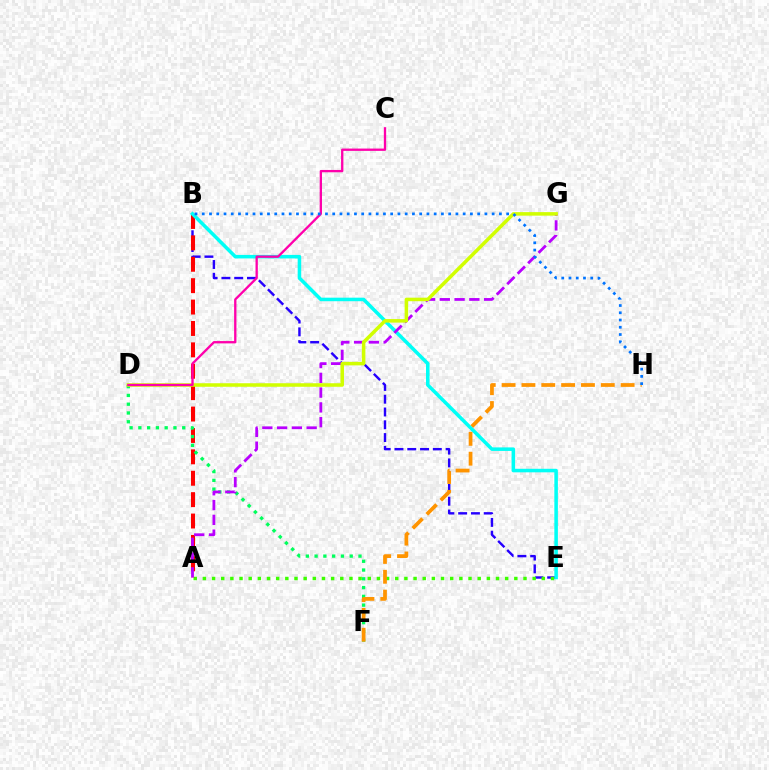{('B', 'E'): [{'color': '#2500ff', 'line_style': 'dashed', 'thickness': 1.74}, {'color': '#00fff6', 'line_style': 'solid', 'thickness': 2.54}], ('A', 'E'): [{'color': '#3dff00', 'line_style': 'dotted', 'thickness': 2.49}], ('A', 'B'): [{'color': '#ff0000', 'line_style': 'dashed', 'thickness': 2.91}], ('D', 'F'): [{'color': '#00ff5c', 'line_style': 'dotted', 'thickness': 2.38}], ('A', 'G'): [{'color': '#b900ff', 'line_style': 'dashed', 'thickness': 2.01}], ('D', 'G'): [{'color': '#d1ff00', 'line_style': 'solid', 'thickness': 2.54}], ('F', 'H'): [{'color': '#ff9400', 'line_style': 'dashed', 'thickness': 2.7}], ('C', 'D'): [{'color': '#ff00ac', 'line_style': 'solid', 'thickness': 1.67}], ('B', 'H'): [{'color': '#0074ff', 'line_style': 'dotted', 'thickness': 1.97}]}